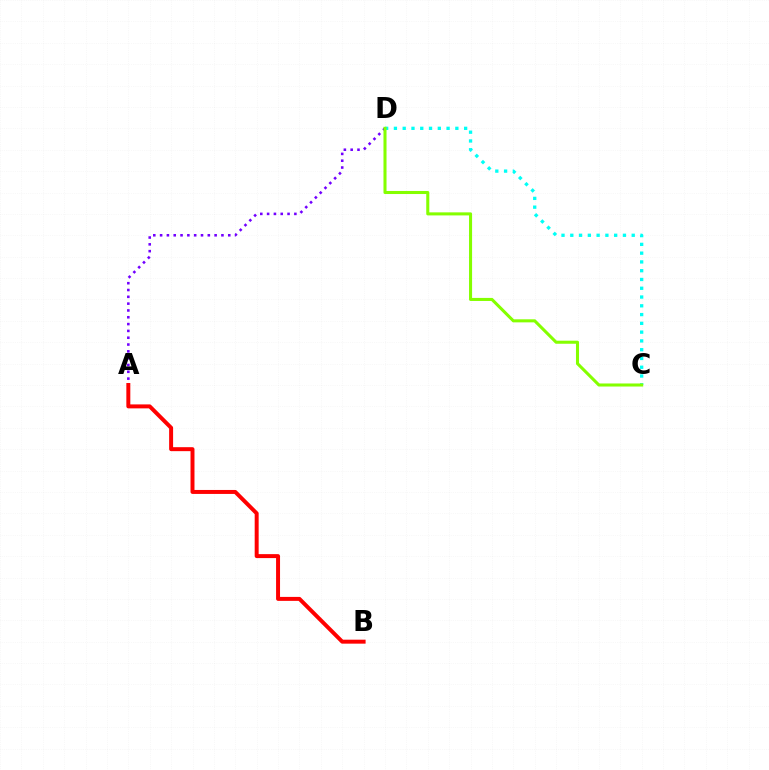{('A', 'D'): [{'color': '#7200ff', 'line_style': 'dotted', 'thickness': 1.85}], ('C', 'D'): [{'color': '#00fff6', 'line_style': 'dotted', 'thickness': 2.38}, {'color': '#84ff00', 'line_style': 'solid', 'thickness': 2.2}], ('A', 'B'): [{'color': '#ff0000', 'line_style': 'solid', 'thickness': 2.86}]}